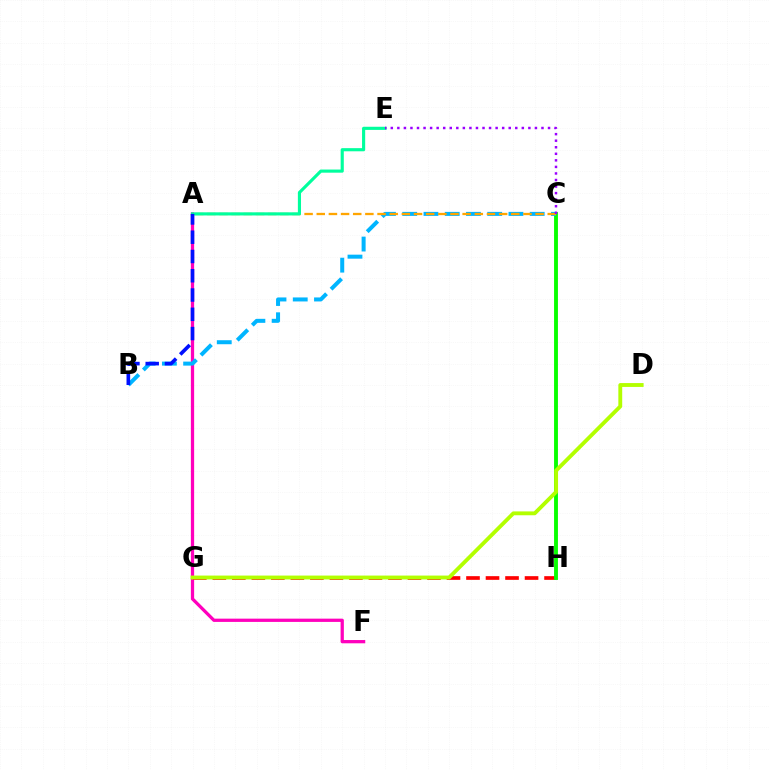{('A', 'F'): [{'color': '#ff00bd', 'line_style': 'solid', 'thickness': 2.35}], ('G', 'H'): [{'color': '#ff0000', 'line_style': 'dashed', 'thickness': 2.65}], ('C', 'H'): [{'color': '#08ff00', 'line_style': 'solid', 'thickness': 2.79}], ('B', 'C'): [{'color': '#00b5ff', 'line_style': 'dashed', 'thickness': 2.89}], ('A', 'C'): [{'color': '#ffa500', 'line_style': 'dashed', 'thickness': 1.65}], ('A', 'E'): [{'color': '#00ff9d', 'line_style': 'solid', 'thickness': 2.26}], ('A', 'B'): [{'color': '#0010ff', 'line_style': 'dashed', 'thickness': 2.62}], ('C', 'E'): [{'color': '#9b00ff', 'line_style': 'dotted', 'thickness': 1.78}], ('D', 'G'): [{'color': '#b3ff00', 'line_style': 'solid', 'thickness': 2.78}]}